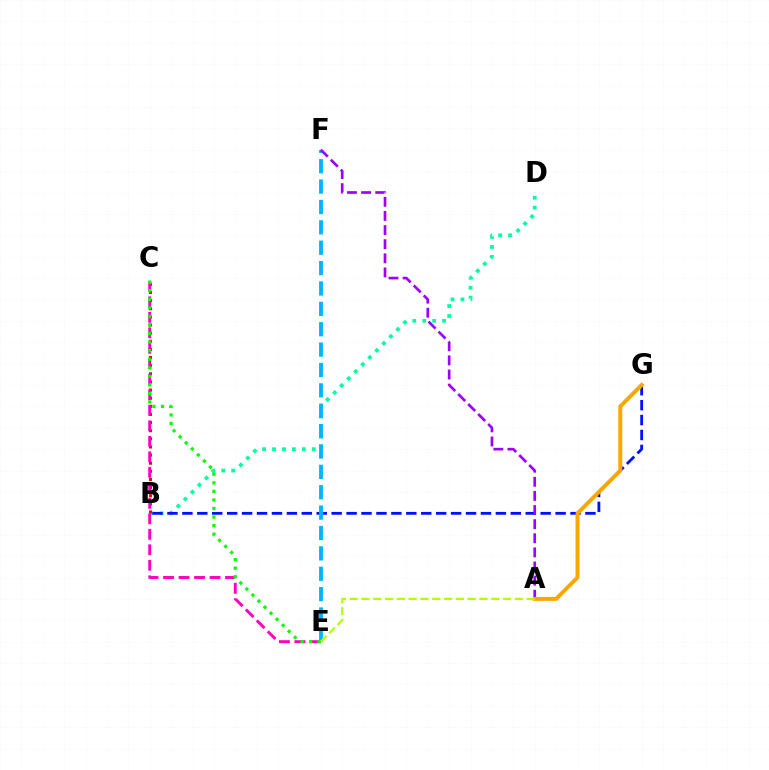{('B', 'D'): [{'color': '#00ff9d', 'line_style': 'dotted', 'thickness': 2.7}], ('B', 'C'): [{'color': '#ff0000', 'line_style': 'dotted', 'thickness': 2.21}], ('B', 'G'): [{'color': '#0010ff', 'line_style': 'dashed', 'thickness': 2.03}], ('E', 'F'): [{'color': '#00b5ff', 'line_style': 'dashed', 'thickness': 2.77}], ('C', 'E'): [{'color': '#ff00bd', 'line_style': 'dashed', 'thickness': 2.11}, {'color': '#08ff00', 'line_style': 'dotted', 'thickness': 2.33}], ('A', 'F'): [{'color': '#9b00ff', 'line_style': 'dashed', 'thickness': 1.92}], ('A', 'G'): [{'color': '#ffa500', 'line_style': 'solid', 'thickness': 2.84}], ('A', 'E'): [{'color': '#b3ff00', 'line_style': 'dashed', 'thickness': 1.6}]}